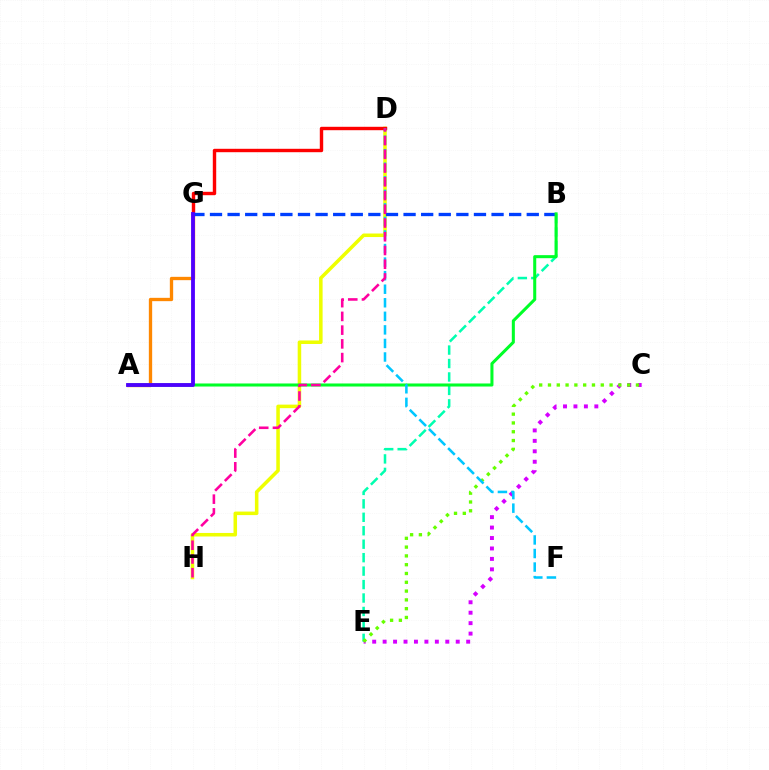{('D', 'H'): [{'color': '#eeff00', 'line_style': 'solid', 'thickness': 2.54}, {'color': '#ff00a0', 'line_style': 'dashed', 'thickness': 1.87}], ('B', 'E'): [{'color': '#00ffaf', 'line_style': 'dashed', 'thickness': 1.83}], ('C', 'E'): [{'color': '#d600ff', 'line_style': 'dotted', 'thickness': 2.84}, {'color': '#66ff00', 'line_style': 'dotted', 'thickness': 2.39}], ('D', 'G'): [{'color': '#ff0000', 'line_style': 'solid', 'thickness': 2.45}], ('A', 'G'): [{'color': '#ff8800', 'line_style': 'solid', 'thickness': 2.39}, {'color': '#4f00ff', 'line_style': 'solid', 'thickness': 2.76}], ('B', 'G'): [{'color': '#003fff', 'line_style': 'dashed', 'thickness': 2.39}], ('A', 'B'): [{'color': '#00ff27', 'line_style': 'solid', 'thickness': 2.19}], ('D', 'F'): [{'color': '#00c7ff', 'line_style': 'dashed', 'thickness': 1.84}]}